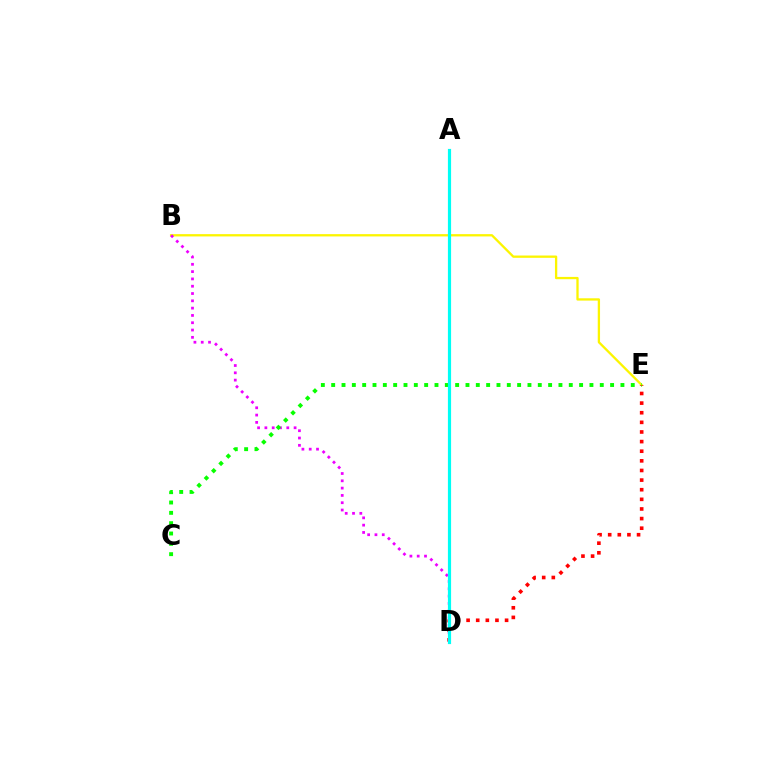{('B', 'E'): [{'color': '#fcf500', 'line_style': 'solid', 'thickness': 1.66}], ('A', 'D'): [{'color': '#0010ff', 'line_style': 'solid', 'thickness': 1.95}, {'color': '#00fff6', 'line_style': 'solid', 'thickness': 2.29}], ('B', 'D'): [{'color': '#ee00ff', 'line_style': 'dotted', 'thickness': 1.98}], ('D', 'E'): [{'color': '#ff0000', 'line_style': 'dotted', 'thickness': 2.61}], ('C', 'E'): [{'color': '#08ff00', 'line_style': 'dotted', 'thickness': 2.81}]}